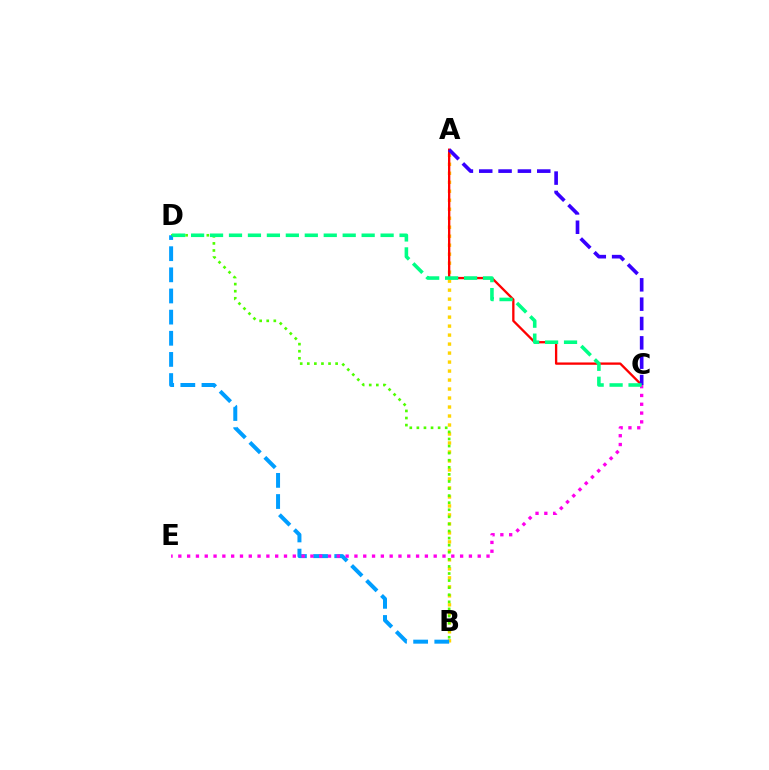{('A', 'B'): [{'color': '#ffd500', 'line_style': 'dotted', 'thickness': 2.44}], ('A', 'C'): [{'color': '#ff0000', 'line_style': 'solid', 'thickness': 1.67}, {'color': '#3700ff', 'line_style': 'dashed', 'thickness': 2.63}], ('B', 'D'): [{'color': '#4fff00', 'line_style': 'dotted', 'thickness': 1.92}, {'color': '#009eff', 'line_style': 'dashed', 'thickness': 2.87}], ('C', 'E'): [{'color': '#ff00ed', 'line_style': 'dotted', 'thickness': 2.39}], ('C', 'D'): [{'color': '#00ff86', 'line_style': 'dashed', 'thickness': 2.57}]}